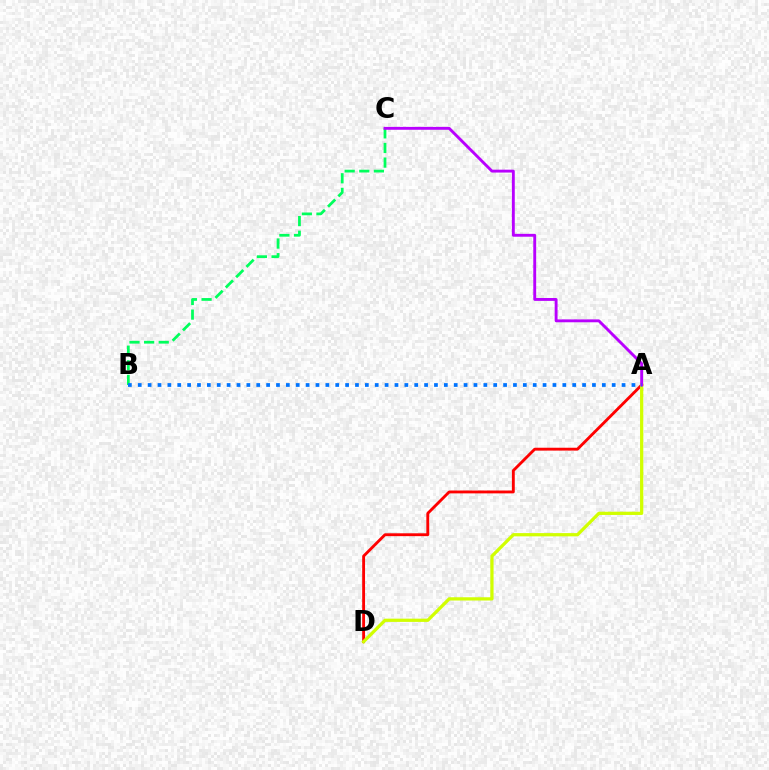{('A', 'D'): [{'color': '#ff0000', 'line_style': 'solid', 'thickness': 2.06}, {'color': '#d1ff00', 'line_style': 'solid', 'thickness': 2.34}], ('B', 'C'): [{'color': '#00ff5c', 'line_style': 'dashed', 'thickness': 1.99}], ('A', 'C'): [{'color': '#b900ff', 'line_style': 'solid', 'thickness': 2.07}], ('A', 'B'): [{'color': '#0074ff', 'line_style': 'dotted', 'thickness': 2.68}]}